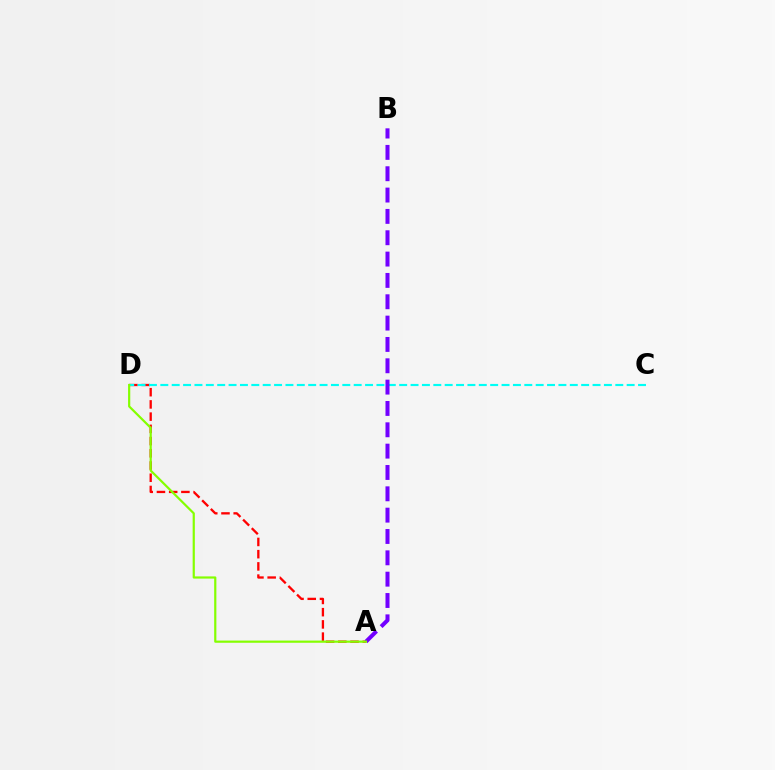{('A', 'D'): [{'color': '#ff0000', 'line_style': 'dashed', 'thickness': 1.66}, {'color': '#84ff00', 'line_style': 'solid', 'thickness': 1.58}], ('C', 'D'): [{'color': '#00fff6', 'line_style': 'dashed', 'thickness': 1.55}], ('A', 'B'): [{'color': '#7200ff', 'line_style': 'dashed', 'thickness': 2.9}]}